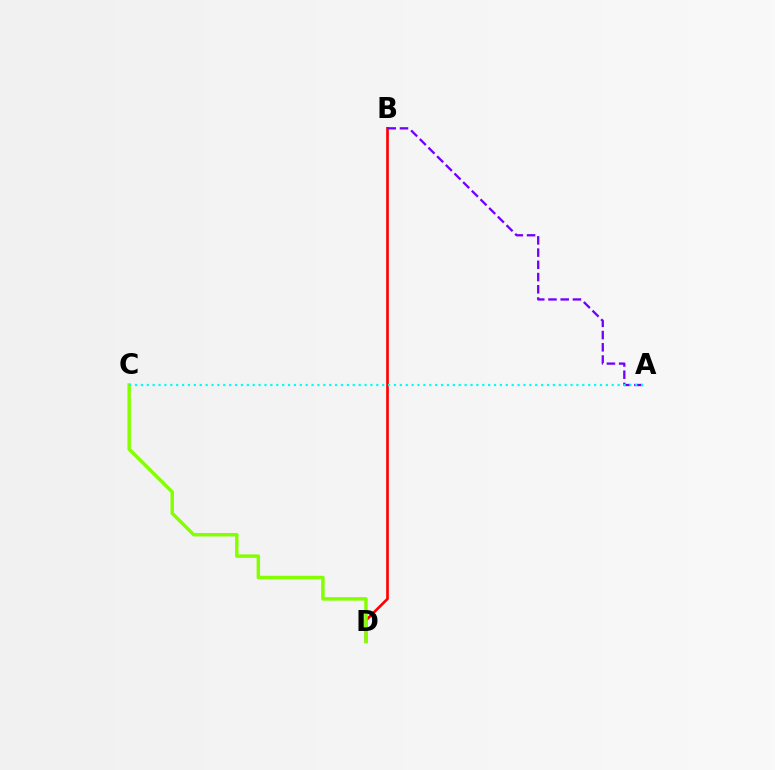{('B', 'D'): [{'color': '#ff0000', 'line_style': 'solid', 'thickness': 1.92}], ('C', 'D'): [{'color': '#84ff00', 'line_style': 'solid', 'thickness': 2.49}], ('A', 'B'): [{'color': '#7200ff', 'line_style': 'dashed', 'thickness': 1.66}], ('A', 'C'): [{'color': '#00fff6', 'line_style': 'dotted', 'thickness': 1.6}]}